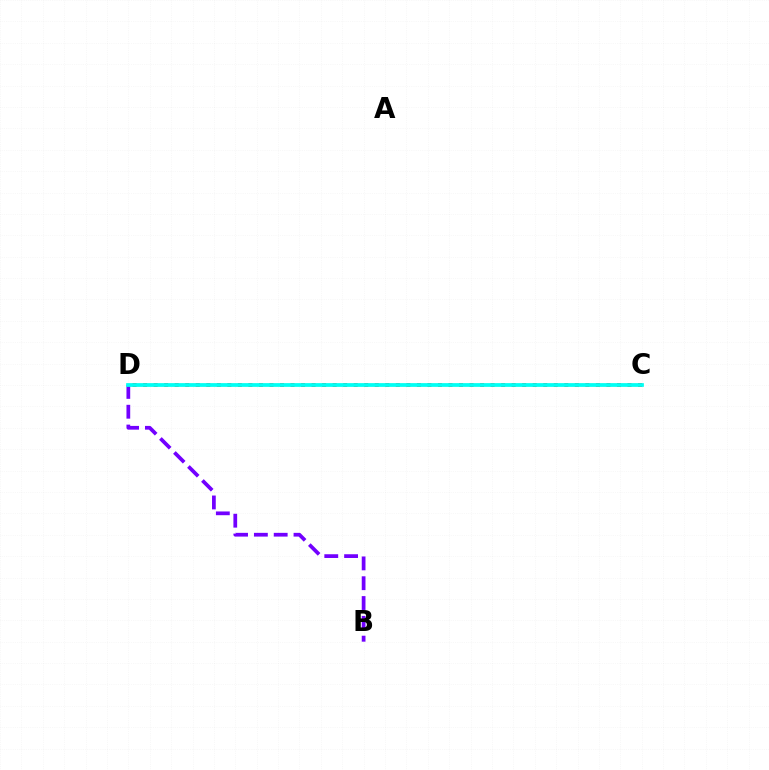{('C', 'D'): [{'color': '#ff0000', 'line_style': 'dotted', 'thickness': 2.86}, {'color': '#84ff00', 'line_style': 'solid', 'thickness': 1.67}, {'color': '#00fff6', 'line_style': 'solid', 'thickness': 2.68}], ('B', 'D'): [{'color': '#7200ff', 'line_style': 'dashed', 'thickness': 2.69}]}